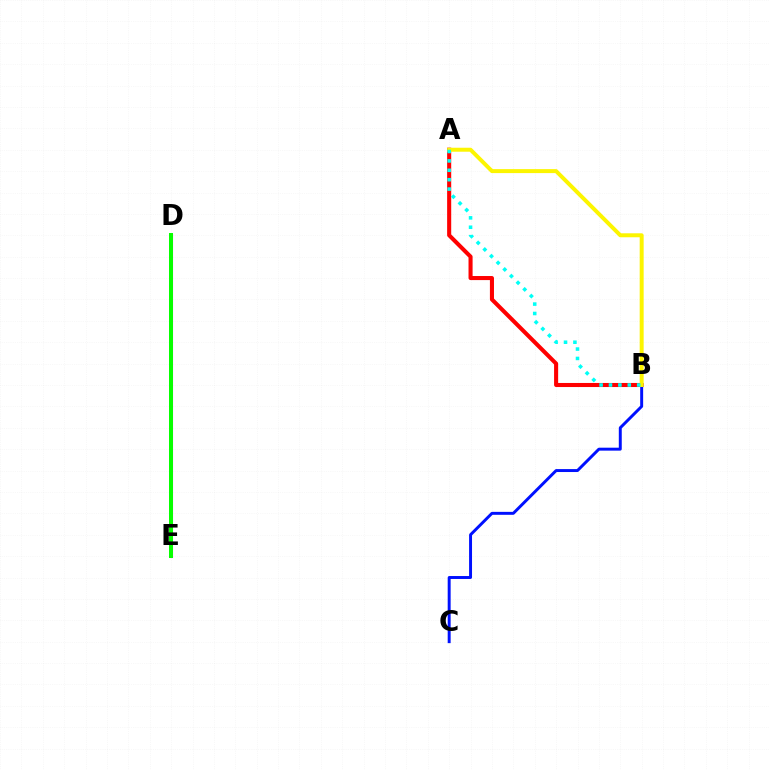{('A', 'B'): [{'color': '#ff0000', 'line_style': 'solid', 'thickness': 2.93}, {'color': '#fcf500', 'line_style': 'solid', 'thickness': 2.86}, {'color': '#00fff6', 'line_style': 'dotted', 'thickness': 2.55}], ('D', 'E'): [{'color': '#ee00ff', 'line_style': 'solid', 'thickness': 2.22}, {'color': '#08ff00', 'line_style': 'solid', 'thickness': 2.88}], ('B', 'C'): [{'color': '#0010ff', 'line_style': 'solid', 'thickness': 2.12}]}